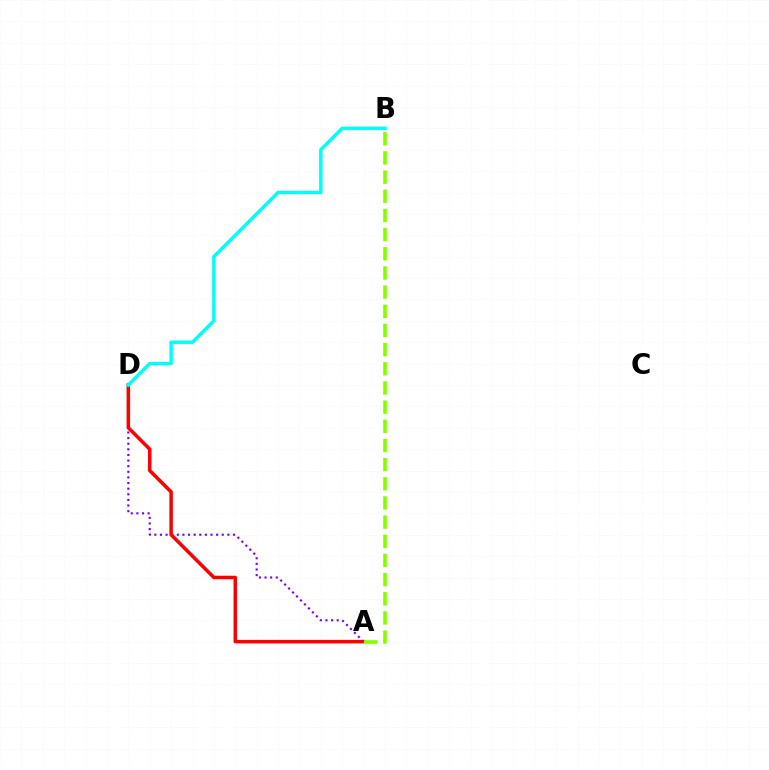{('A', 'D'): [{'color': '#7200ff', 'line_style': 'dotted', 'thickness': 1.53}, {'color': '#ff0000', 'line_style': 'solid', 'thickness': 2.52}], ('B', 'D'): [{'color': '#00fff6', 'line_style': 'solid', 'thickness': 2.49}], ('A', 'B'): [{'color': '#84ff00', 'line_style': 'dashed', 'thickness': 2.6}]}